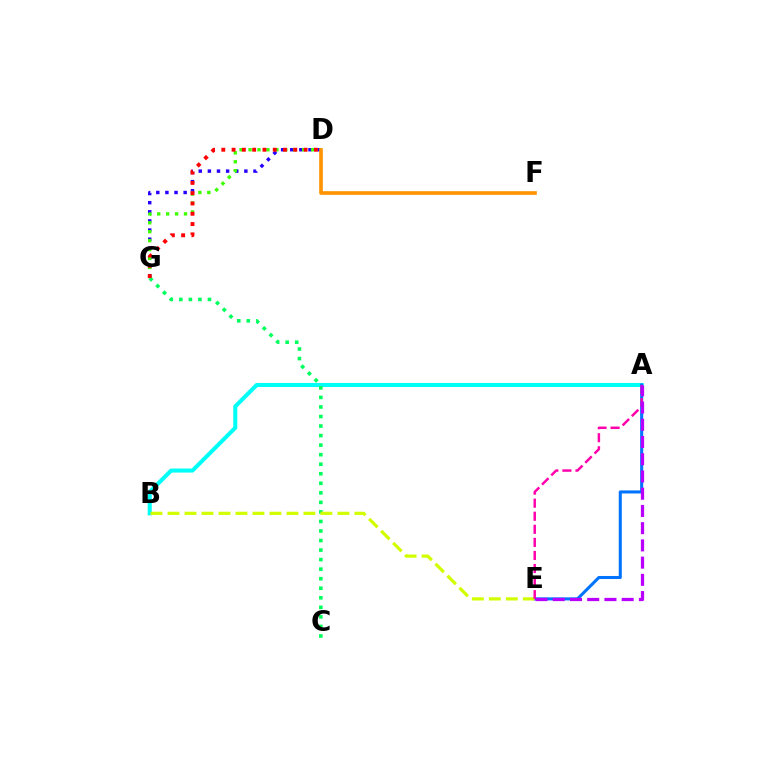{('D', 'G'): [{'color': '#2500ff', 'line_style': 'dotted', 'thickness': 2.48}, {'color': '#3dff00', 'line_style': 'dotted', 'thickness': 2.43}, {'color': '#ff0000', 'line_style': 'dotted', 'thickness': 2.8}], ('A', 'B'): [{'color': '#00fff6', 'line_style': 'solid', 'thickness': 2.91}], ('D', 'F'): [{'color': '#ff9400', 'line_style': 'solid', 'thickness': 2.63}], ('C', 'G'): [{'color': '#00ff5c', 'line_style': 'dotted', 'thickness': 2.59}], ('A', 'E'): [{'color': '#0074ff', 'line_style': 'solid', 'thickness': 2.2}, {'color': '#ff00ac', 'line_style': 'dashed', 'thickness': 1.78}, {'color': '#b900ff', 'line_style': 'dashed', 'thickness': 2.34}], ('B', 'E'): [{'color': '#d1ff00', 'line_style': 'dashed', 'thickness': 2.31}]}